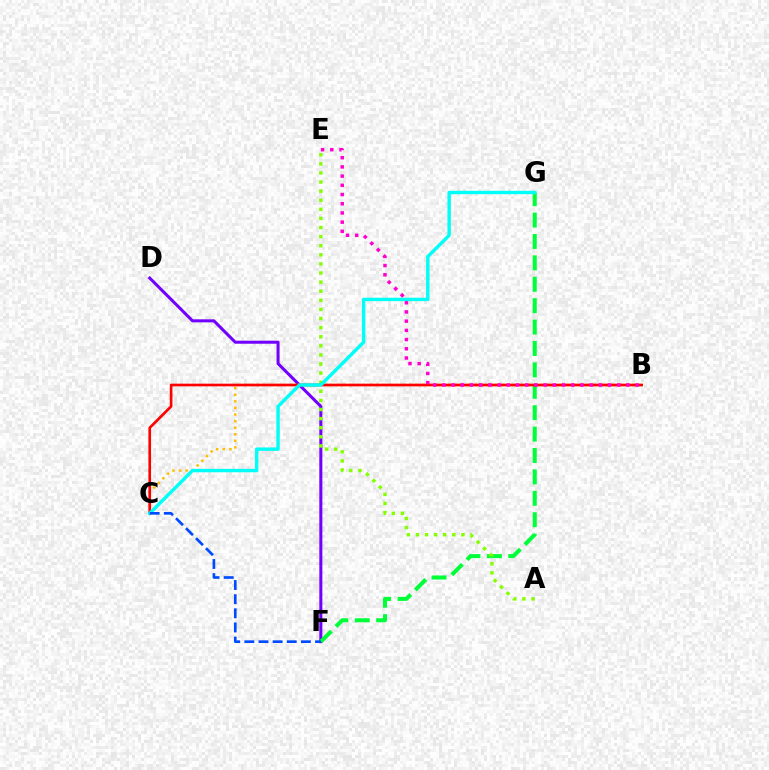{('D', 'F'): [{'color': '#7200ff', 'line_style': 'solid', 'thickness': 2.19}], ('F', 'G'): [{'color': '#00ff39', 'line_style': 'dashed', 'thickness': 2.91}], ('A', 'E'): [{'color': '#84ff00', 'line_style': 'dotted', 'thickness': 2.47}], ('B', 'C'): [{'color': '#ffbd00', 'line_style': 'dotted', 'thickness': 1.79}, {'color': '#ff0000', 'line_style': 'solid', 'thickness': 1.91}], ('B', 'E'): [{'color': '#ff00cf', 'line_style': 'dotted', 'thickness': 2.5}], ('C', 'G'): [{'color': '#00fff6', 'line_style': 'solid', 'thickness': 2.46}], ('C', 'F'): [{'color': '#004bff', 'line_style': 'dashed', 'thickness': 1.92}]}